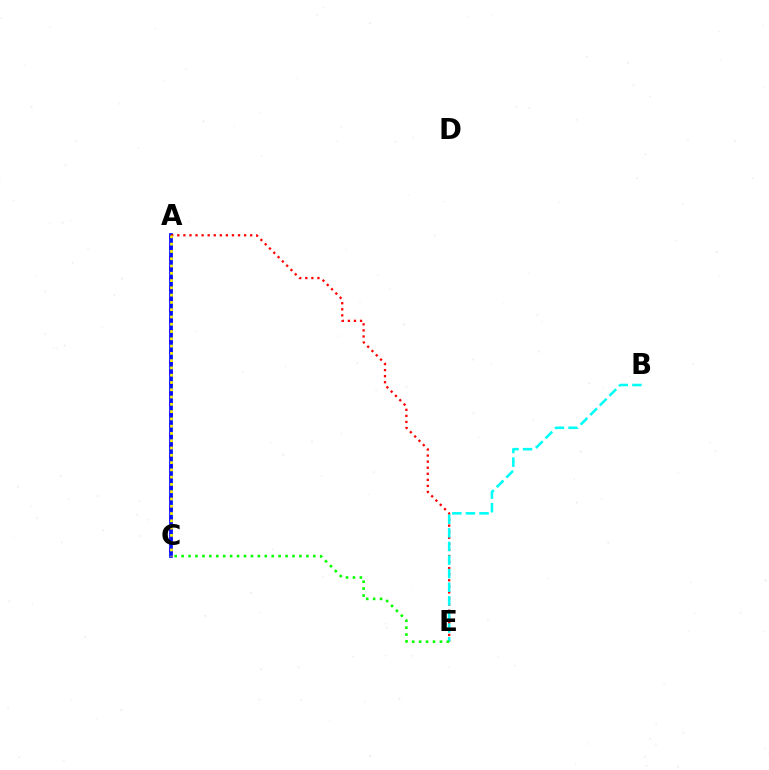{('A', 'C'): [{'color': '#ee00ff', 'line_style': 'dotted', 'thickness': 2.84}, {'color': '#0010ff', 'line_style': 'solid', 'thickness': 2.68}, {'color': '#fcf500', 'line_style': 'dotted', 'thickness': 1.98}], ('A', 'E'): [{'color': '#ff0000', 'line_style': 'dotted', 'thickness': 1.65}], ('B', 'E'): [{'color': '#00fff6', 'line_style': 'dashed', 'thickness': 1.85}], ('C', 'E'): [{'color': '#08ff00', 'line_style': 'dotted', 'thickness': 1.88}]}